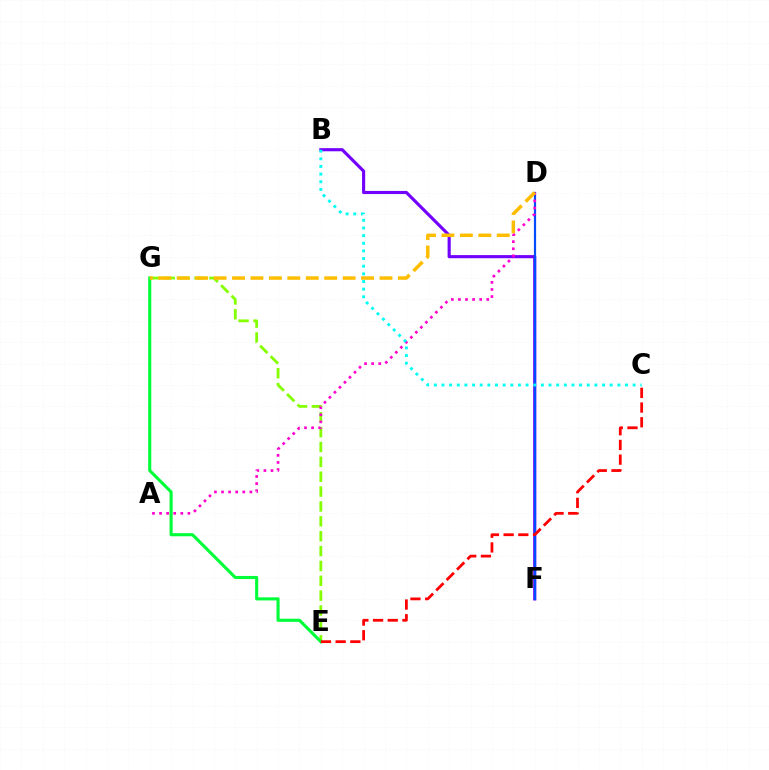{('E', 'G'): [{'color': '#84ff00', 'line_style': 'dashed', 'thickness': 2.02}, {'color': '#00ff39', 'line_style': 'solid', 'thickness': 2.23}], ('B', 'F'): [{'color': '#7200ff', 'line_style': 'solid', 'thickness': 2.25}], ('D', 'F'): [{'color': '#004bff', 'line_style': 'solid', 'thickness': 1.58}], ('A', 'D'): [{'color': '#ff00cf', 'line_style': 'dotted', 'thickness': 1.92}], ('D', 'G'): [{'color': '#ffbd00', 'line_style': 'dashed', 'thickness': 2.5}], ('C', 'E'): [{'color': '#ff0000', 'line_style': 'dashed', 'thickness': 2.0}], ('B', 'C'): [{'color': '#00fff6', 'line_style': 'dotted', 'thickness': 2.08}]}